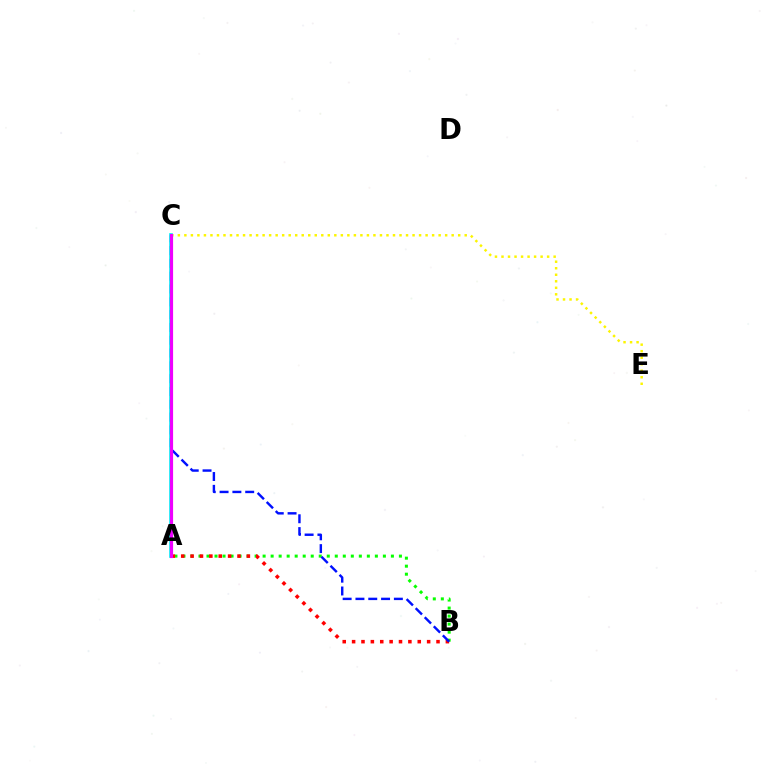{('A', 'B'): [{'color': '#08ff00', 'line_style': 'dotted', 'thickness': 2.18}, {'color': '#ff0000', 'line_style': 'dotted', 'thickness': 2.55}], ('A', 'C'): [{'color': '#00fff6', 'line_style': 'solid', 'thickness': 2.66}, {'color': '#ee00ff', 'line_style': 'solid', 'thickness': 2.28}], ('C', 'E'): [{'color': '#fcf500', 'line_style': 'dotted', 'thickness': 1.77}], ('B', 'C'): [{'color': '#0010ff', 'line_style': 'dashed', 'thickness': 1.74}]}